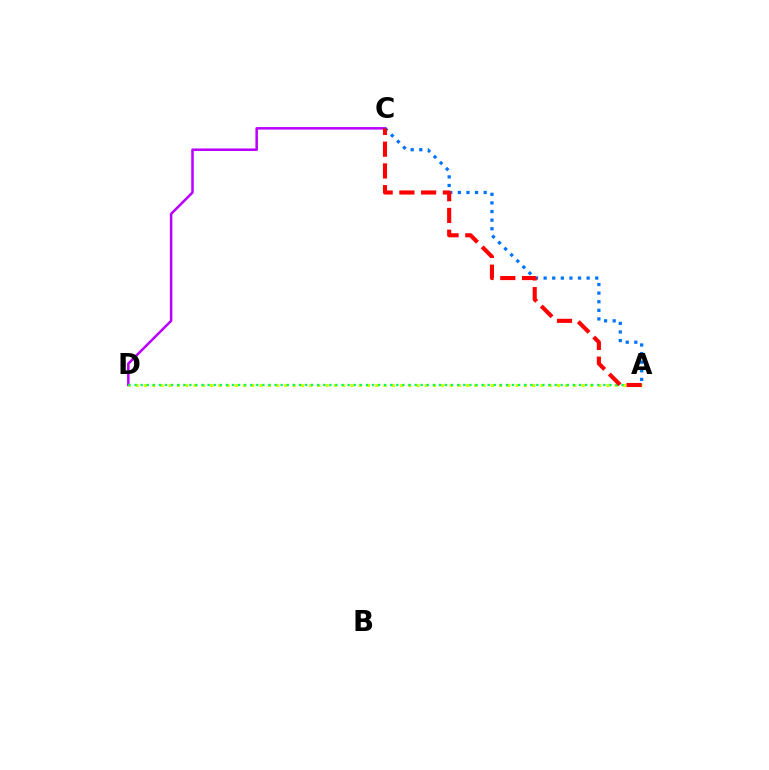{('C', 'D'): [{'color': '#b900ff', 'line_style': 'solid', 'thickness': 1.82}], ('A', 'C'): [{'color': '#0074ff', 'line_style': 'dotted', 'thickness': 2.34}, {'color': '#ff0000', 'line_style': 'dashed', 'thickness': 2.95}], ('A', 'D'): [{'color': '#d1ff00', 'line_style': 'dotted', 'thickness': 2.24}, {'color': '#00ff5c', 'line_style': 'dotted', 'thickness': 1.65}]}